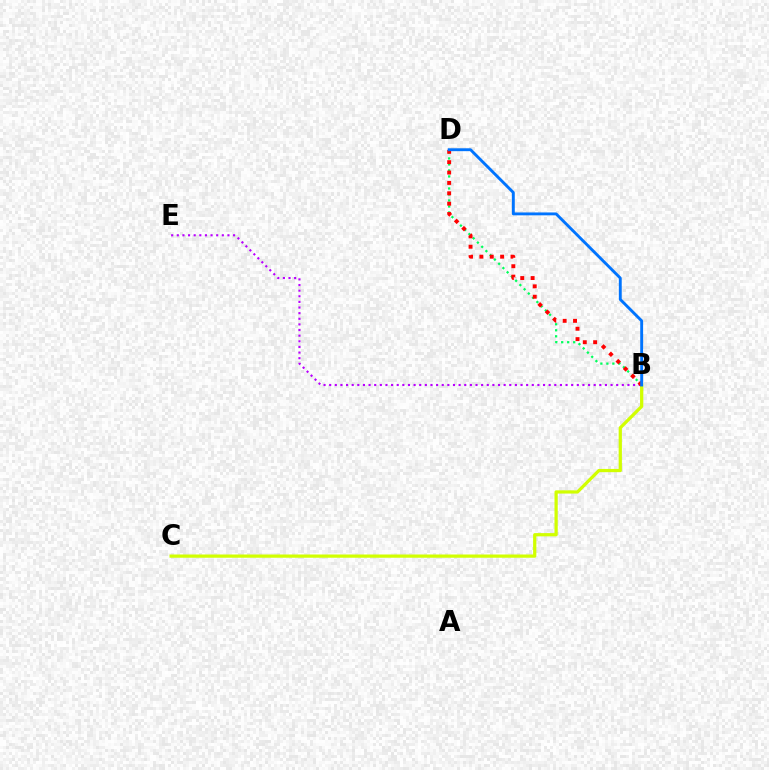{('B', 'E'): [{'color': '#b900ff', 'line_style': 'dotted', 'thickness': 1.53}], ('B', 'C'): [{'color': '#d1ff00', 'line_style': 'solid', 'thickness': 2.33}], ('B', 'D'): [{'color': '#00ff5c', 'line_style': 'dotted', 'thickness': 1.63}, {'color': '#ff0000', 'line_style': 'dotted', 'thickness': 2.82}, {'color': '#0074ff', 'line_style': 'solid', 'thickness': 2.08}]}